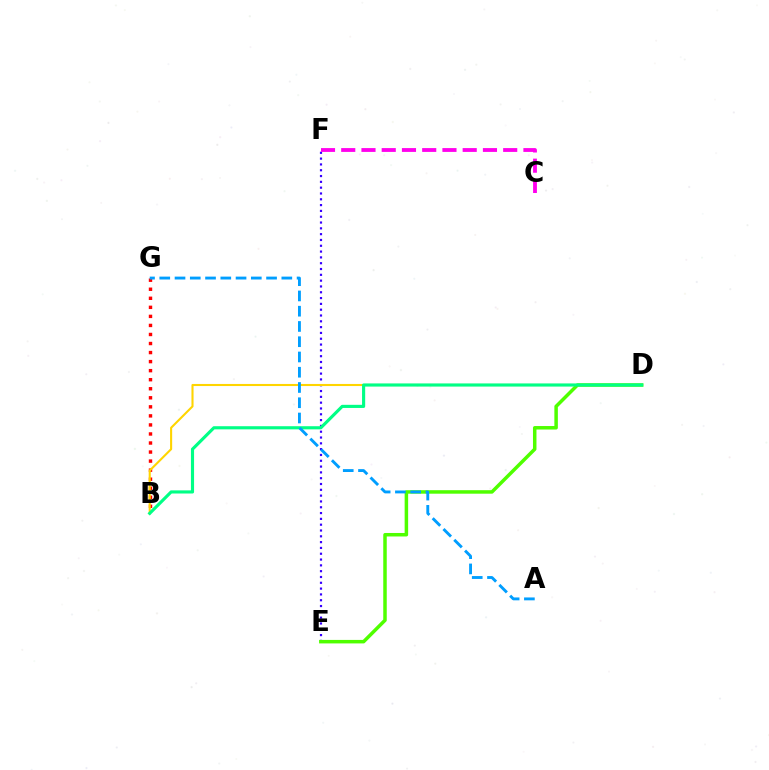{('B', 'G'): [{'color': '#ff0000', 'line_style': 'dotted', 'thickness': 2.46}], ('E', 'F'): [{'color': '#3700ff', 'line_style': 'dotted', 'thickness': 1.58}], ('C', 'F'): [{'color': '#ff00ed', 'line_style': 'dashed', 'thickness': 2.75}], ('D', 'E'): [{'color': '#4fff00', 'line_style': 'solid', 'thickness': 2.52}], ('B', 'D'): [{'color': '#ffd500', 'line_style': 'solid', 'thickness': 1.51}, {'color': '#00ff86', 'line_style': 'solid', 'thickness': 2.26}], ('A', 'G'): [{'color': '#009eff', 'line_style': 'dashed', 'thickness': 2.07}]}